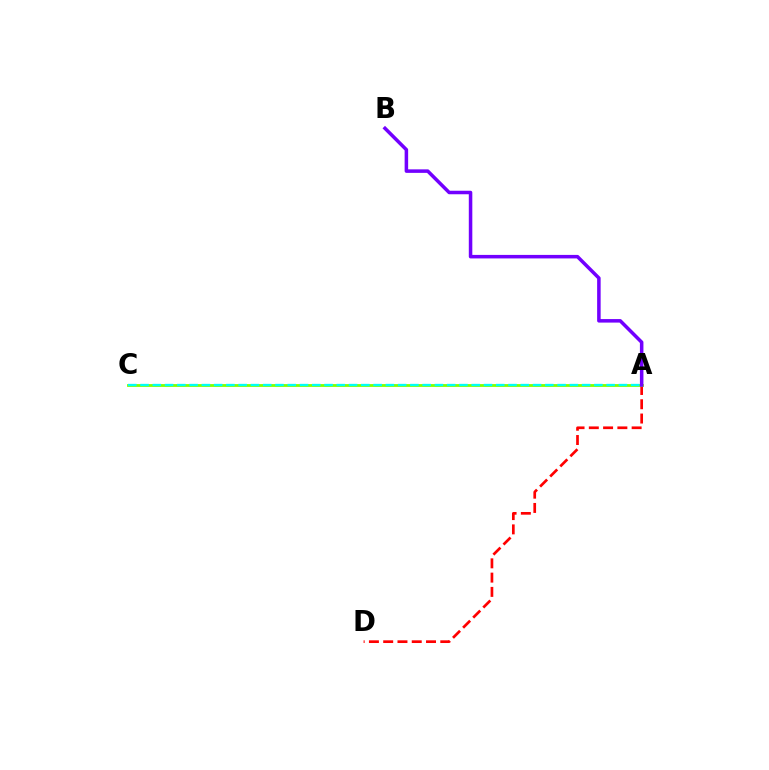{('A', 'D'): [{'color': '#ff0000', 'line_style': 'dashed', 'thickness': 1.94}], ('A', 'C'): [{'color': '#84ff00', 'line_style': 'solid', 'thickness': 2.04}, {'color': '#00fff6', 'line_style': 'dashed', 'thickness': 1.67}], ('A', 'B'): [{'color': '#7200ff', 'line_style': 'solid', 'thickness': 2.53}]}